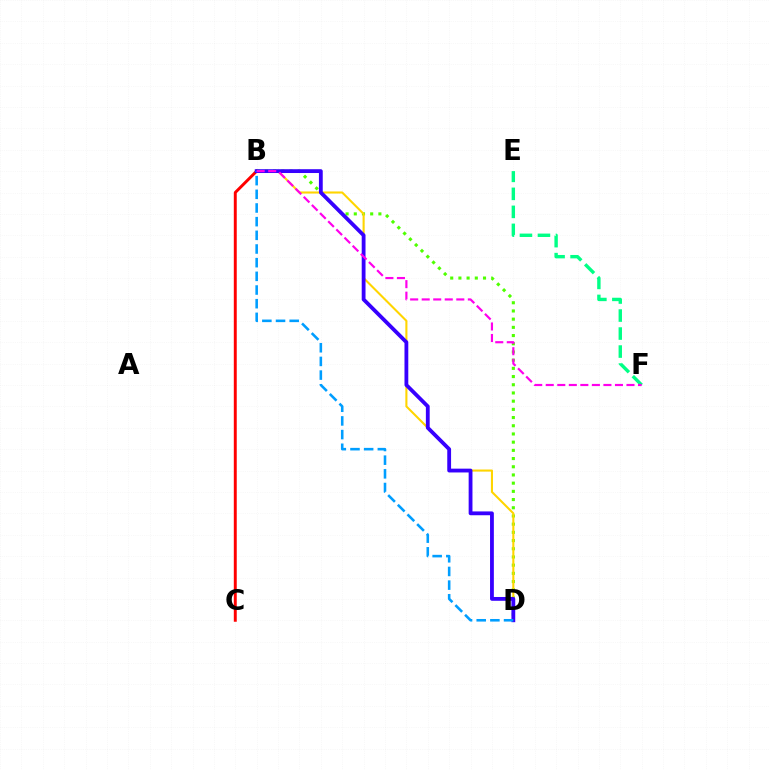{('B', 'C'): [{'color': '#ff0000', 'line_style': 'solid', 'thickness': 2.12}], ('B', 'D'): [{'color': '#4fff00', 'line_style': 'dotted', 'thickness': 2.23}, {'color': '#ffd500', 'line_style': 'solid', 'thickness': 1.5}, {'color': '#3700ff', 'line_style': 'solid', 'thickness': 2.74}, {'color': '#009eff', 'line_style': 'dashed', 'thickness': 1.86}], ('E', 'F'): [{'color': '#00ff86', 'line_style': 'dashed', 'thickness': 2.45}], ('B', 'F'): [{'color': '#ff00ed', 'line_style': 'dashed', 'thickness': 1.57}]}